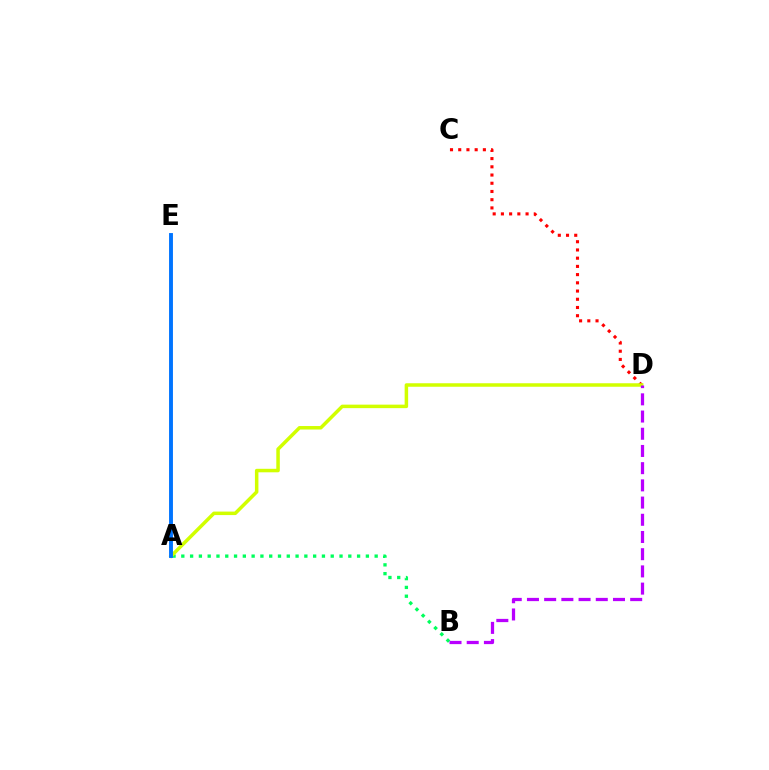{('C', 'D'): [{'color': '#ff0000', 'line_style': 'dotted', 'thickness': 2.23}], ('A', 'B'): [{'color': '#00ff5c', 'line_style': 'dotted', 'thickness': 2.39}], ('A', 'D'): [{'color': '#d1ff00', 'line_style': 'solid', 'thickness': 2.52}], ('A', 'E'): [{'color': '#0074ff', 'line_style': 'solid', 'thickness': 2.8}], ('B', 'D'): [{'color': '#b900ff', 'line_style': 'dashed', 'thickness': 2.34}]}